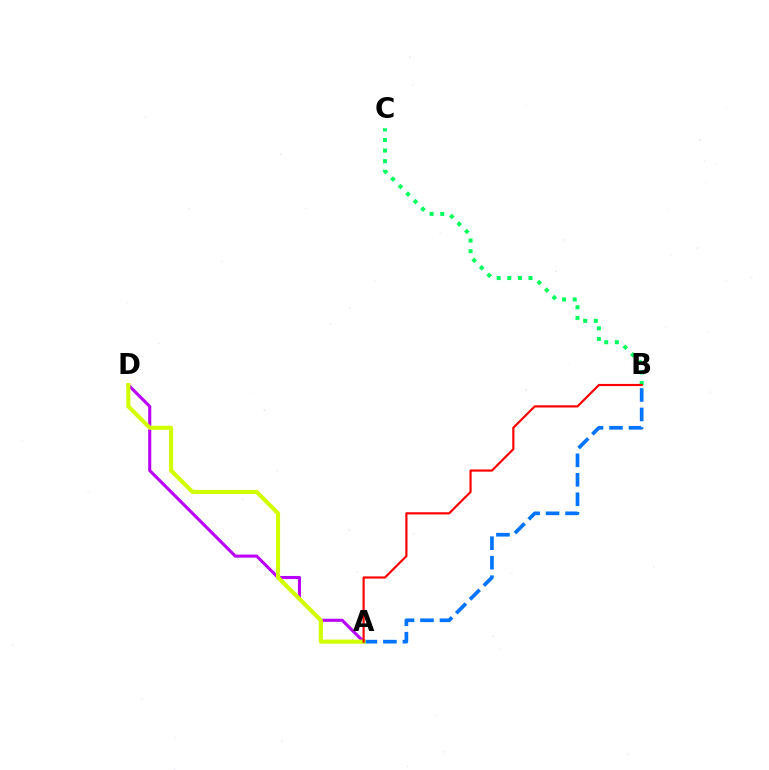{('A', 'D'): [{'color': '#b900ff', 'line_style': 'solid', 'thickness': 2.21}, {'color': '#d1ff00', 'line_style': 'solid', 'thickness': 2.95}], ('B', 'C'): [{'color': '#00ff5c', 'line_style': 'dotted', 'thickness': 2.88}], ('A', 'B'): [{'color': '#0074ff', 'line_style': 'dashed', 'thickness': 2.65}, {'color': '#ff0000', 'line_style': 'solid', 'thickness': 1.57}]}